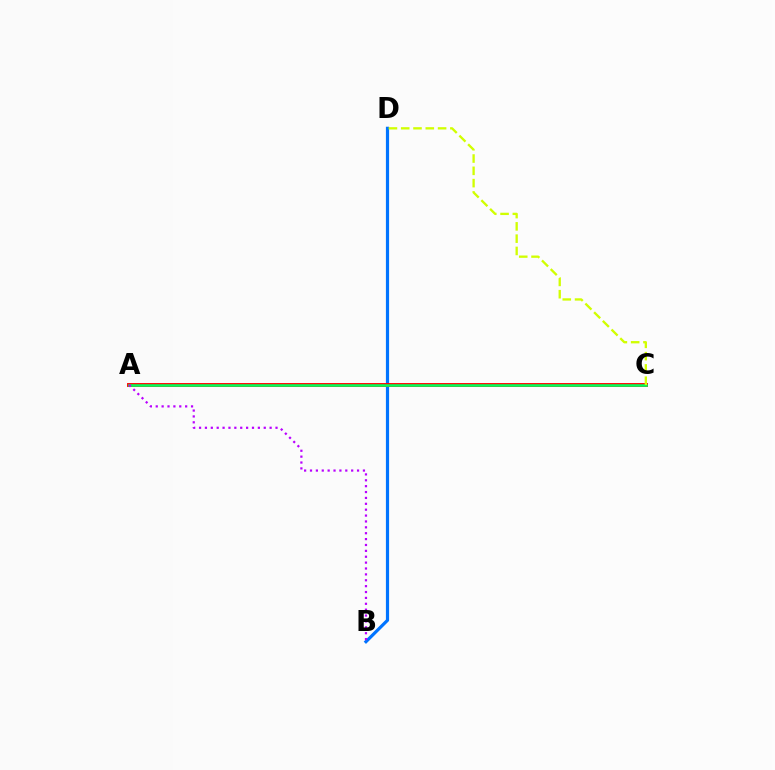{('B', 'D'): [{'color': '#0074ff', 'line_style': 'solid', 'thickness': 2.3}], ('A', 'C'): [{'color': '#ff0000', 'line_style': 'solid', 'thickness': 2.8}, {'color': '#00ff5c', 'line_style': 'solid', 'thickness': 1.84}], ('C', 'D'): [{'color': '#d1ff00', 'line_style': 'dashed', 'thickness': 1.67}], ('A', 'B'): [{'color': '#b900ff', 'line_style': 'dotted', 'thickness': 1.6}]}